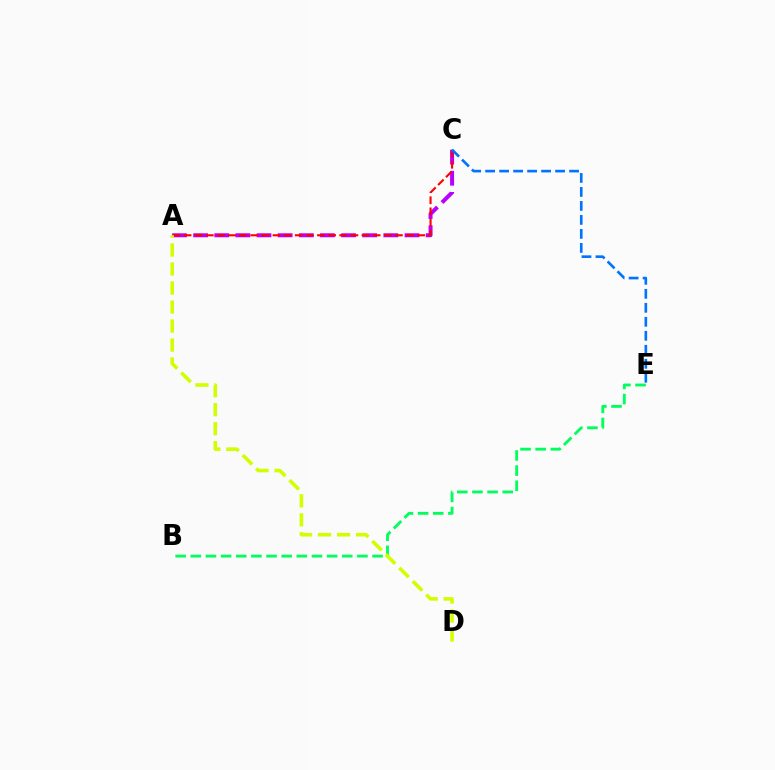{('A', 'C'): [{'color': '#b900ff', 'line_style': 'dashed', 'thickness': 2.87}, {'color': '#ff0000', 'line_style': 'dashed', 'thickness': 1.51}], ('C', 'E'): [{'color': '#0074ff', 'line_style': 'dashed', 'thickness': 1.9}], ('B', 'E'): [{'color': '#00ff5c', 'line_style': 'dashed', 'thickness': 2.06}], ('A', 'D'): [{'color': '#d1ff00', 'line_style': 'dashed', 'thickness': 2.58}]}